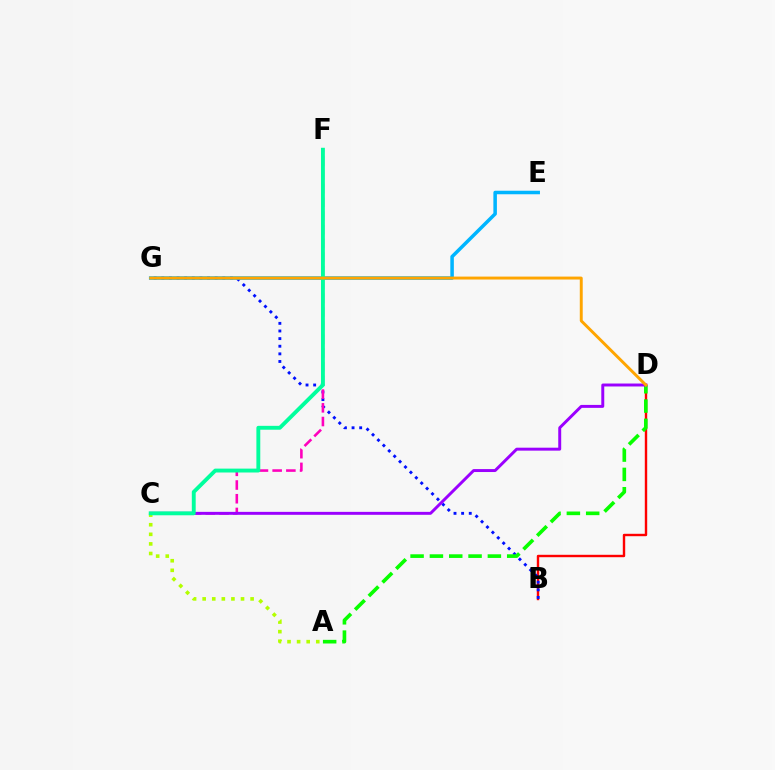{('A', 'C'): [{'color': '#b3ff00', 'line_style': 'dotted', 'thickness': 2.61}], ('B', 'D'): [{'color': '#ff0000', 'line_style': 'solid', 'thickness': 1.73}], ('B', 'G'): [{'color': '#0010ff', 'line_style': 'dotted', 'thickness': 2.07}], ('A', 'D'): [{'color': '#08ff00', 'line_style': 'dashed', 'thickness': 2.63}], ('C', 'F'): [{'color': '#ff00bd', 'line_style': 'dashed', 'thickness': 1.86}, {'color': '#00ff9d', 'line_style': 'solid', 'thickness': 2.79}], ('E', 'G'): [{'color': '#00b5ff', 'line_style': 'solid', 'thickness': 2.54}], ('C', 'D'): [{'color': '#9b00ff', 'line_style': 'solid', 'thickness': 2.12}], ('D', 'G'): [{'color': '#ffa500', 'line_style': 'solid', 'thickness': 2.11}]}